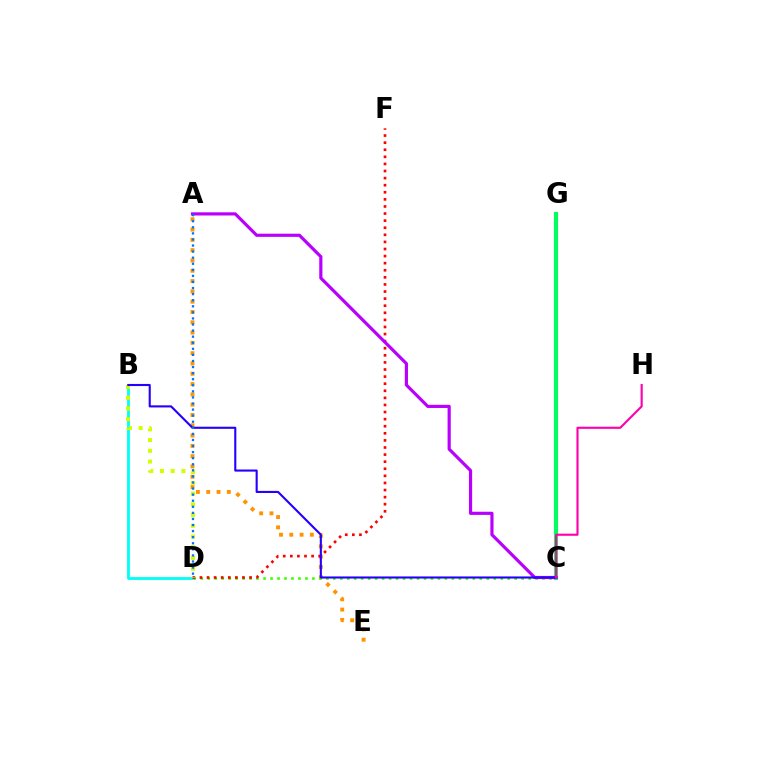{('A', 'E'): [{'color': '#ff9400', 'line_style': 'dotted', 'thickness': 2.8}], ('C', 'G'): [{'color': '#00ff5c', 'line_style': 'solid', 'thickness': 2.96}], ('C', 'D'): [{'color': '#3dff00', 'line_style': 'dotted', 'thickness': 1.9}], ('B', 'D'): [{'color': '#00fff6', 'line_style': 'solid', 'thickness': 2.03}, {'color': '#d1ff00', 'line_style': 'dotted', 'thickness': 2.91}], ('D', 'F'): [{'color': '#ff0000', 'line_style': 'dotted', 'thickness': 1.93}], ('A', 'C'): [{'color': '#b900ff', 'line_style': 'solid', 'thickness': 2.28}], ('B', 'C'): [{'color': '#2500ff', 'line_style': 'solid', 'thickness': 1.52}], ('C', 'H'): [{'color': '#ff00ac', 'line_style': 'solid', 'thickness': 1.53}], ('A', 'D'): [{'color': '#0074ff', 'line_style': 'dotted', 'thickness': 1.65}]}